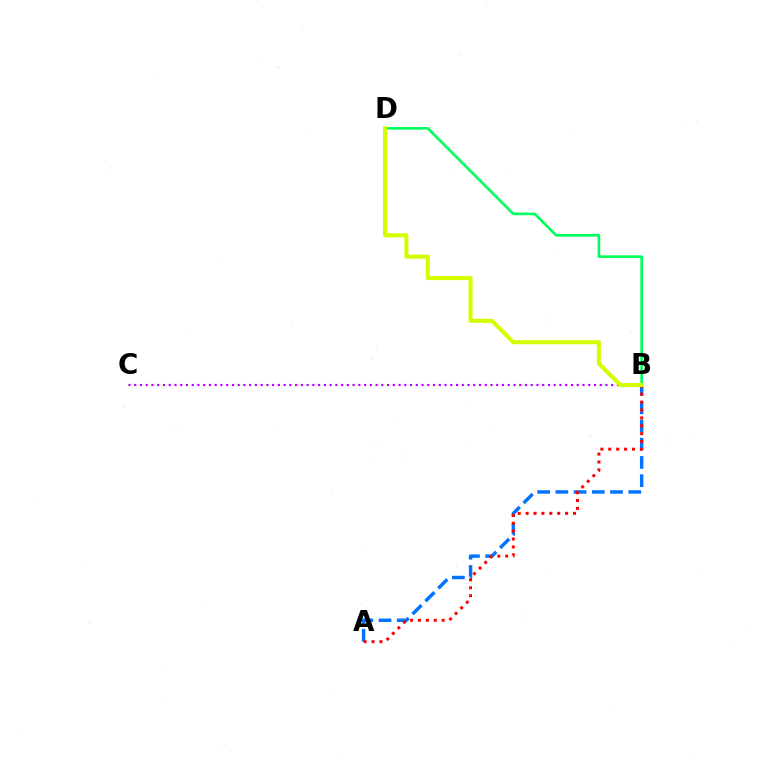{('A', 'B'): [{'color': '#0074ff', 'line_style': 'dashed', 'thickness': 2.47}, {'color': '#ff0000', 'line_style': 'dotted', 'thickness': 2.15}], ('B', 'C'): [{'color': '#b900ff', 'line_style': 'dotted', 'thickness': 1.56}], ('B', 'D'): [{'color': '#00ff5c', 'line_style': 'solid', 'thickness': 1.9}, {'color': '#d1ff00', 'line_style': 'solid', 'thickness': 2.93}]}